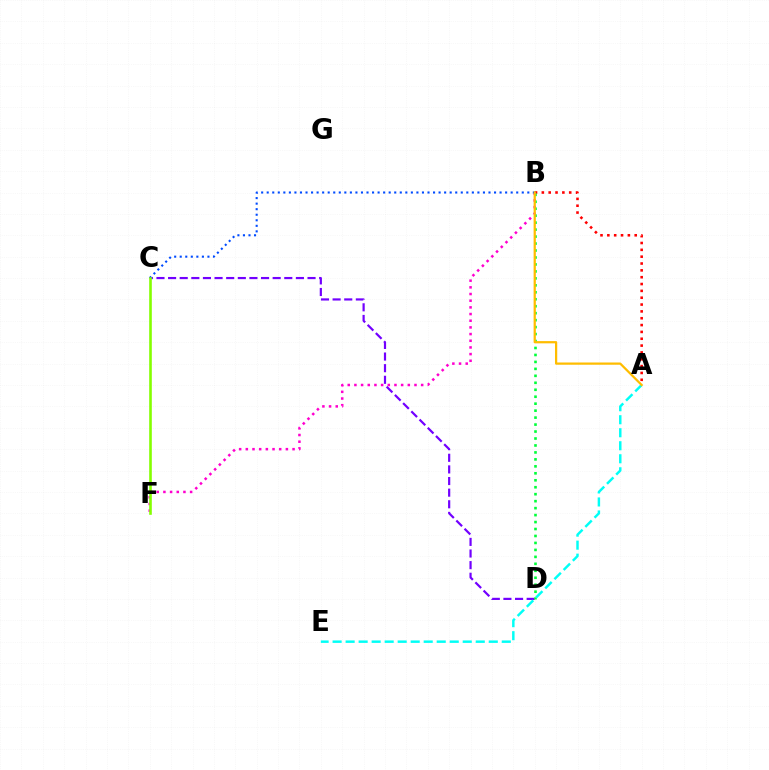{('A', 'B'): [{'color': '#ff0000', 'line_style': 'dotted', 'thickness': 1.86}, {'color': '#ffbd00', 'line_style': 'solid', 'thickness': 1.61}], ('C', 'D'): [{'color': '#7200ff', 'line_style': 'dashed', 'thickness': 1.58}], ('B', 'F'): [{'color': '#ff00cf', 'line_style': 'dotted', 'thickness': 1.81}], ('B', 'D'): [{'color': '#00ff39', 'line_style': 'dotted', 'thickness': 1.89}], ('B', 'C'): [{'color': '#004bff', 'line_style': 'dotted', 'thickness': 1.51}], ('C', 'F'): [{'color': '#84ff00', 'line_style': 'solid', 'thickness': 1.88}], ('A', 'E'): [{'color': '#00fff6', 'line_style': 'dashed', 'thickness': 1.77}]}